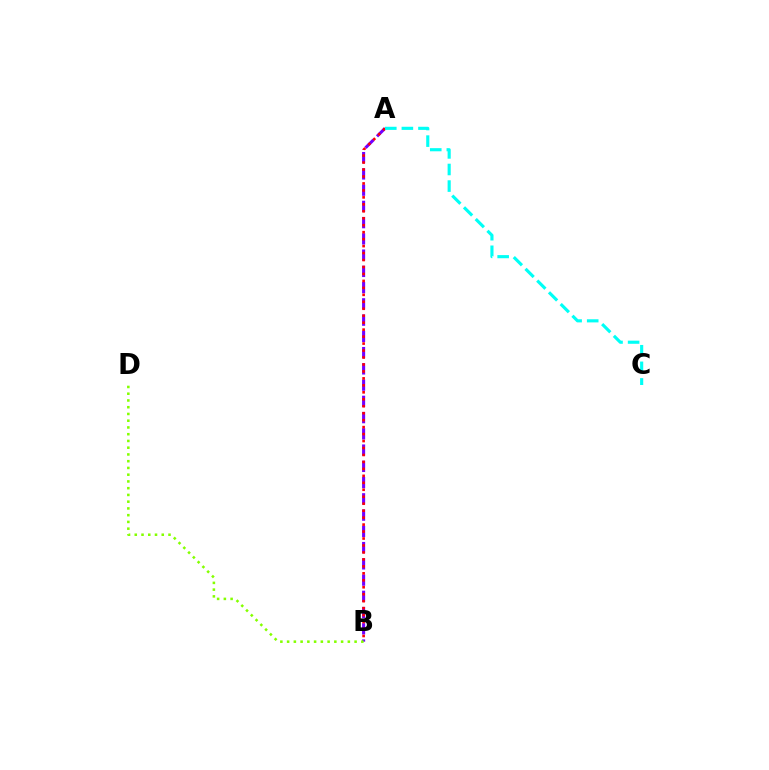{('A', 'B'): [{'color': '#7200ff', 'line_style': 'dashed', 'thickness': 2.21}, {'color': '#ff0000', 'line_style': 'dotted', 'thickness': 1.89}], ('A', 'C'): [{'color': '#00fff6', 'line_style': 'dashed', 'thickness': 2.25}], ('B', 'D'): [{'color': '#84ff00', 'line_style': 'dotted', 'thickness': 1.83}]}